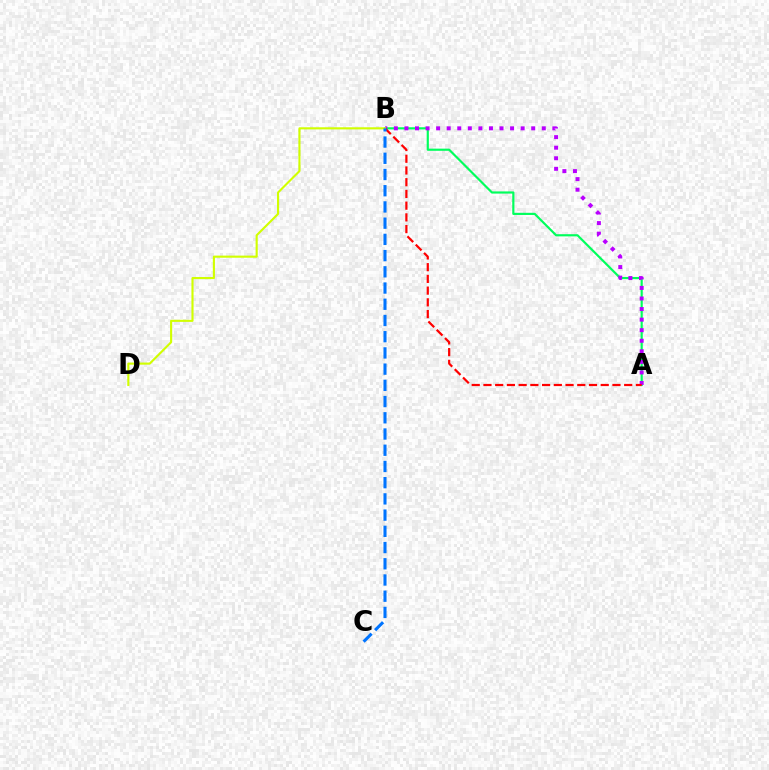{('A', 'B'): [{'color': '#00ff5c', 'line_style': 'solid', 'thickness': 1.56}, {'color': '#b900ff', 'line_style': 'dotted', 'thickness': 2.87}, {'color': '#ff0000', 'line_style': 'dashed', 'thickness': 1.59}], ('B', 'D'): [{'color': '#d1ff00', 'line_style': 'solid', 'thickness': 1.53}], ('B', 'C'): [{'color': '#0074ff', 'line_style': 'dashed', 'thickness': 2.2}]}